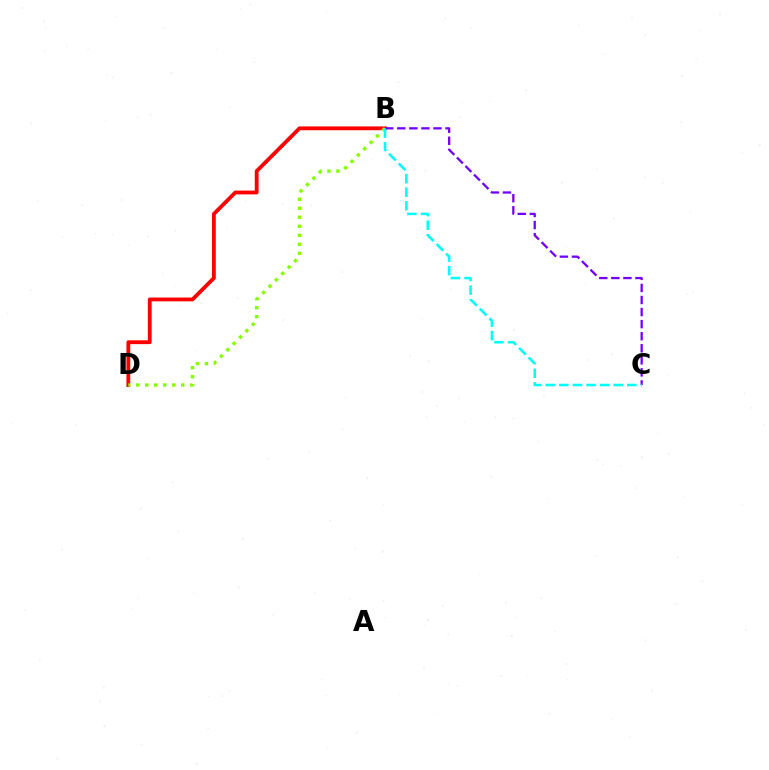{('B', 'D'): [{'color': '#ff0000', 'line_style': 'solid', 'thickness': 2.74}, {'color': '#84ff00', 'line_style': 'dotted', 'thickness': 2.45}], ('B', 'C'): [{'color': '#7200ff', 'line_style': 'dashed', 'thickness': 1.64}, {'color': '#00fff6', 'line_style': 'dashed', 'thickness': 1.85}]}